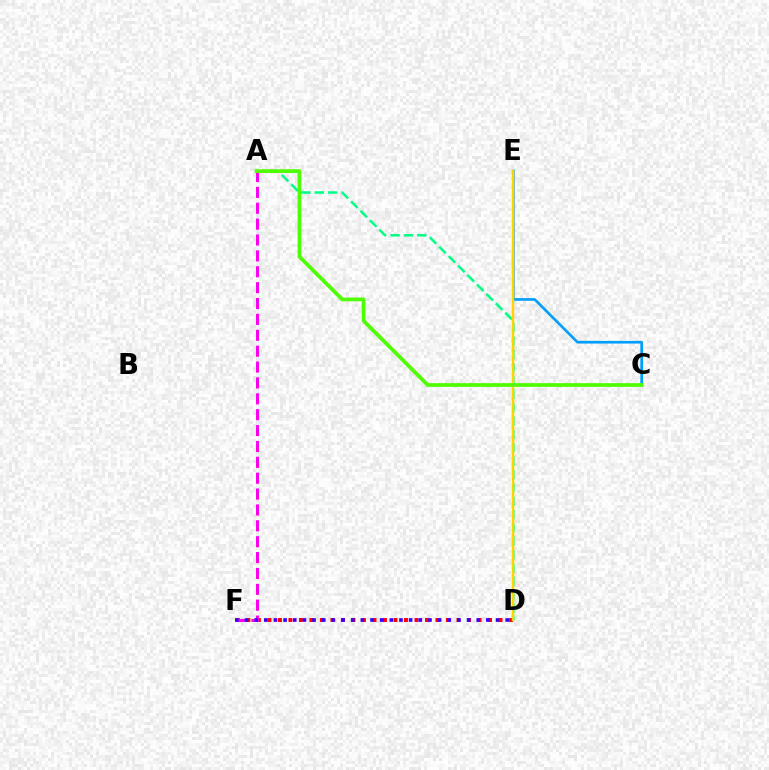{('D', 'F'): [{'color': '#ff0000', 'line_style': 'dotted', 'thickness': 2.85}, {'color': '#3700ff', 'line_style': 'dotted', 'thickness': 2.62}], ('A', 'F'): [{'color': '#ff00ed', 'line_style': 'dashed', 'thickness': 2.16}], ('A', 'D'): [{'color': '#00ff86', 'line_style': 'dashed', 'thickness': 1.81}], ('C', 'E'): [{'color': '#009eff', 'line_style': 'solid', 'thickness': 1.92}], ('D', 'E'): [{'color': '#ffd500', 'line_style': 'solid', 'thickness': 1.78}], ('A', 'C'): [{'color': '#4fff00', 'line_style': 'solid', 'thickness': 2.69}]}